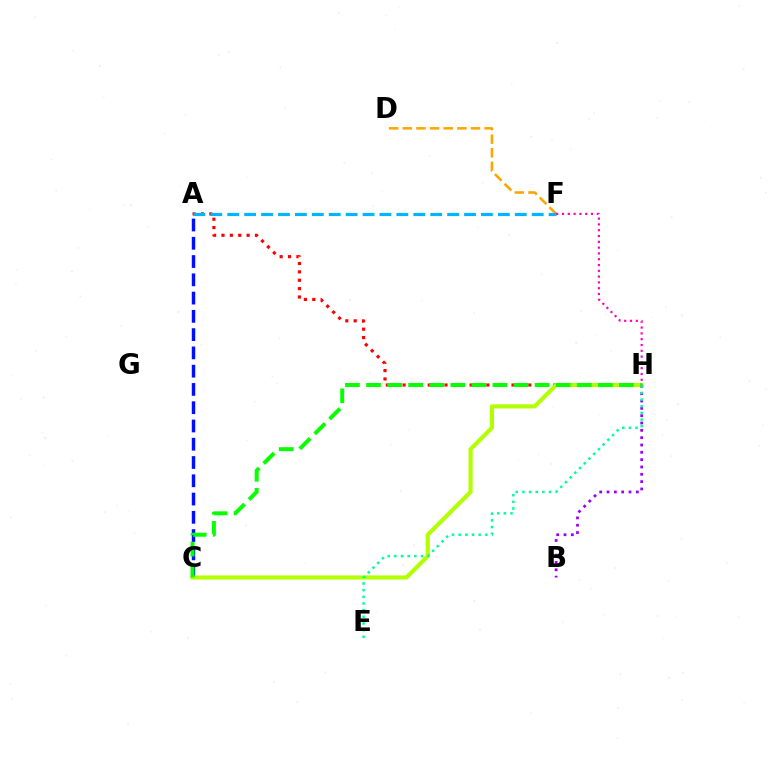{('D', 'F'): [{'color': '#ffa500', 'line_style': 'dashed', 'thickness': 1.85}], ('A', 'C'): [{'color': '#0010ff', 'line_style': 'dashed', 'thickness': 2.48}], ('A', 'H'): [{'color': '#ff0000', 'line_style': 'dotted', 'thickness': 2.28}], ('C', 'H'): [{'color': '#b3ff00', 'line_style': 'solid', 'thickness': 2.97}, {'color': '#08ff00', 'line_style': 'dashed', 'thickness': 2.86}], ('A', 'F'): [{'color': '#00b5ff', 'line_style': 'dashed', 'thickness': 2.3}], ('B', 'H'): [{'color': '#9b00ff', 'line_style': 'dotted', 'thickness': 1.99}], ('F', 'H'): [{'color': '#ff00bd', 'line_style': 'dotted', 'thickness': 1.58}], ('E', 'H'): [{'color': '#00ff9d', 'line_style': 'dotted', 'thickness': 1.81}]}